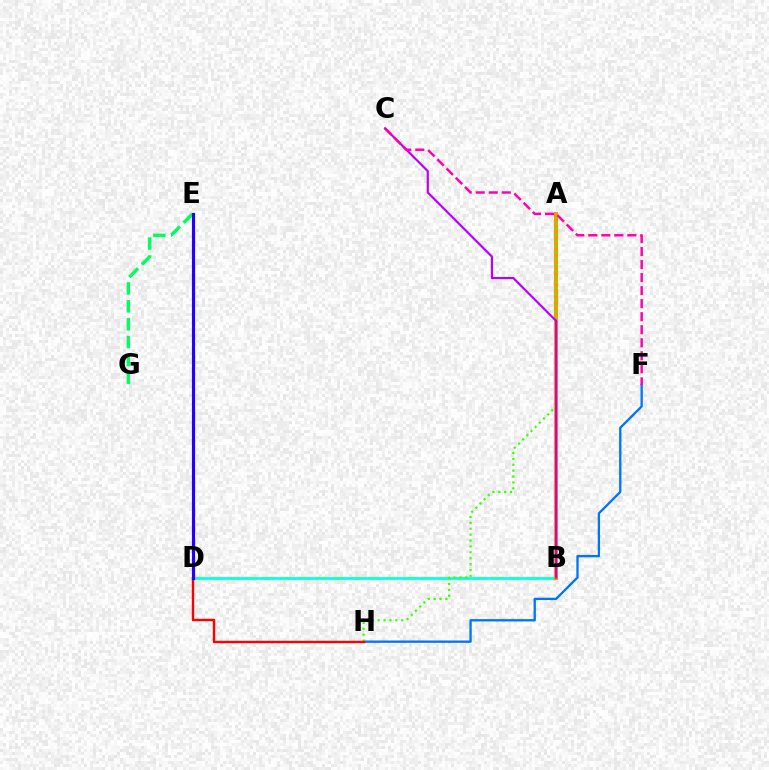{('B', 'D'): [{'color': '#d1ff00', 'line_style': 'dashed', 'thickness': 2.39}, {'color': '#00fff6', 'line_style': 'solid', 'thickness': 1.94}], ('F', 'H'): [{'color': '#0074ff', 'line_style': 'solid', 'thickness': 1.67}], ('A', 'B'): [{'color': '#ff9400', 'line_style': 'solid', 'thickness': 2.98}], ('E', 'G'): [{'color': '#00ff5c', 'line_style': 'dashed', 'thickness': 2.43}], ('A', 'H'): [{'color': '#3dff00', 'line_style': 'dotted', 'thickness': 1.6}], ('B', 'C'): [{'color': '#b900ff', 'line_style': 'solid', 'thickness': 1.57}], ('D', 'H'): [{'color': '#ff0000', 'line_style': 'solid', 'thickness': 1.72}], ('C', 'F'): [{'color': '#ff00ac', 'line_style': 'dashed', 'thickness': 1.77}], ('D', 'E'): [{'color': '#2500ff', 'line_style': 'solid', 'thickness': 2.27}]}